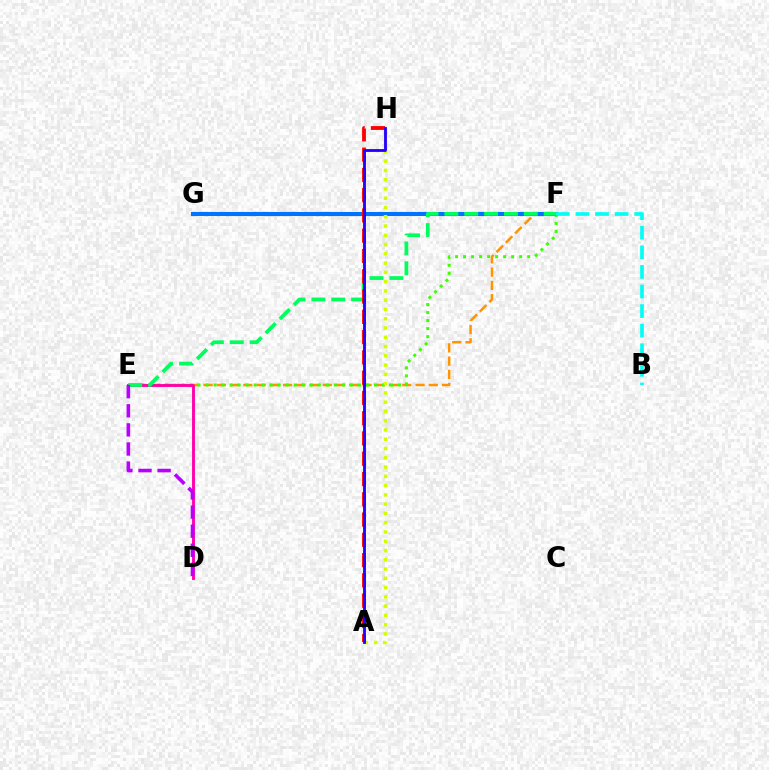{('E', 'F'): [{'color': '#ff9400', 'line_style': 'dashed', 'thickness': 1.8}, {'color': '#3dff00', 'line_style': 'dotted', 'thickness': 2.18}, {'color': '#00ff5c', 'line_style': 'dashed', 'thickness': 2.7}], ('F', 'G'): [{'color': '#0074ff', 'line_style': 'solid', 'thickness': 2.95}], ('B', 'F'): [{'color': '#00fff6', 'line_style': 'dashed', 'thickness': 2.66}], ('A', 'H'): [{'color': '#d1ff00', 'line_style': 'dotted', 'thickness': 2.52}, {'color': '#ff0000', 'line_style': 'dashed', 'thickness': 2.75}, {'color': '#2500ff', 'line_style': 'solid', 'thickness': 2.04}], ('D', 'E'): [{'color': '#ff00ac', 'line_style': 'solid', 'thickness': 2.08}, {'color': '#b900ff', 'line_style': 'dashed', 'thickness': 2.6}]}